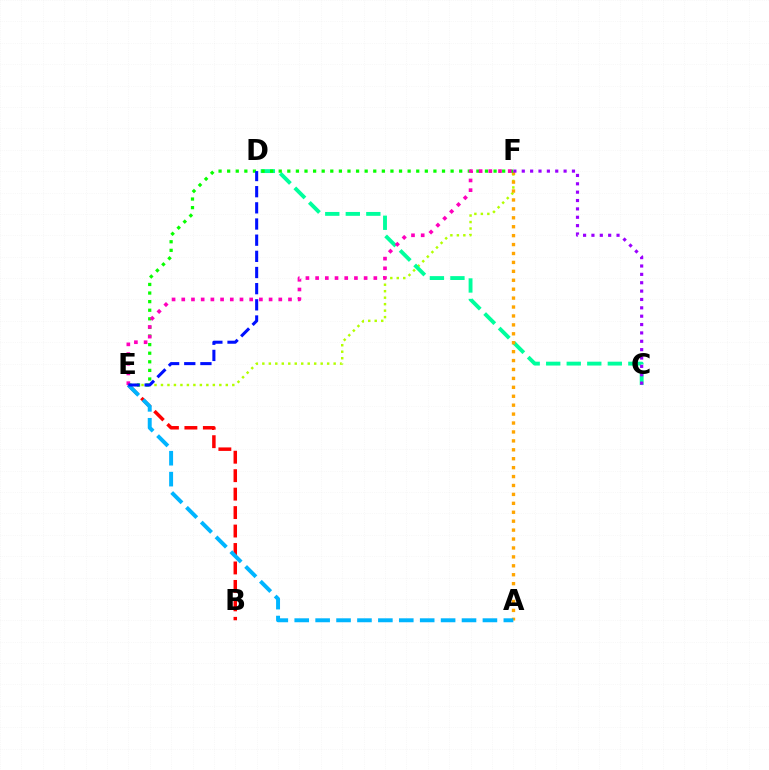{('E', 'F'): [{'color': '#b3ff00', 'line_style': 'dotted', 'thickness': 1.76}, {'color': '#08ff00', 'line_style': 'dotted', 'thickness': 2.33}, {'color': '#ff00bd', 'line_style': 'dotted', 'thickness': 2.64}], ('B', 'E'): [{'color': '#ff0000', 'line_style': 'dashed', 'thickness': 2.51}], ('C', 'D'): [{'color': '#00ff9d', 'line_style': 'dashed', 'thickness': 2.79}], ('A', 'F'): [{'color': '#ffa500', 'line_style': 'dotted', 'thickness': 2.42}], ('C', 'F'): [{'color': '#9b00ff', 'line_style': 'dotted', 'thickness': 2.27}], ('A', 'E'): [{'color': '#00b5ff', 'line_style': 'dashed', 'thickness': 2.84}], ('D', 'E'): [{'color': '#0010ff', 'line_style': 'dashed', 'thickness': 2.2}]}